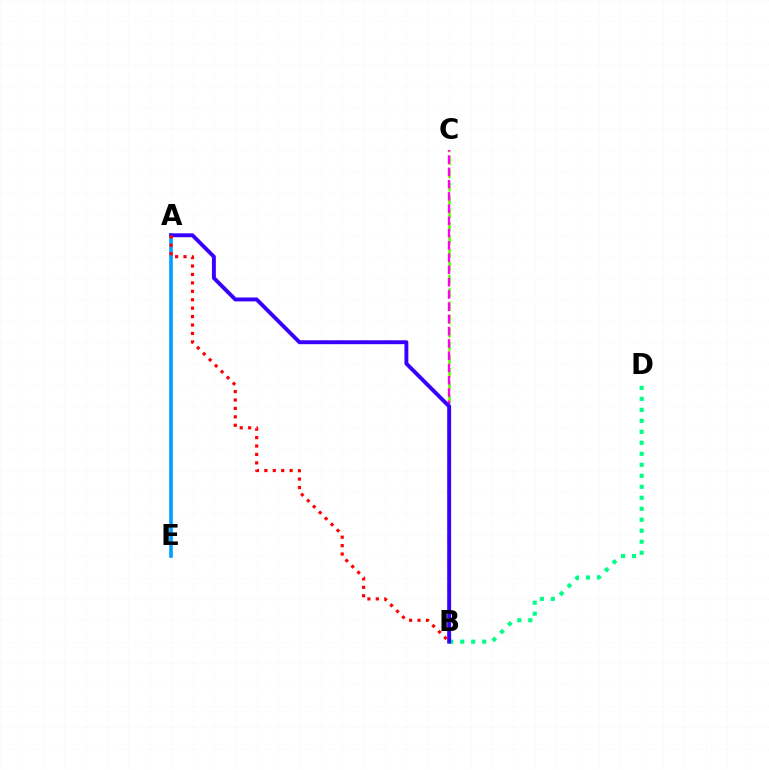{('B', 'C'): [{'color': '#4fff00', 'line_style': 'dashed', 'thickness': 1.8}, {'color': '#ffd500', 'line_style': 'dotted', 'thickness': 1.66}, {'color': '#ff00ed', 'line_style': 'dashed', 'thickness': 1.67}], ('B', 'D'): [{'color': '#00ff86', 'line_style': 'dotted', 'thickness': 2.99}], ('A', 'E'): [{'color': '#009eff', 'line_style': 'solid', 'thickness': 2.6}], ('A', 'B'): [{'color': '#3700ff', 'line_style': 'solid', 'thickness': 2.81}, {'color': '#ff0000', 'line_style': 'dotted', 'thickness': 2.29}]}